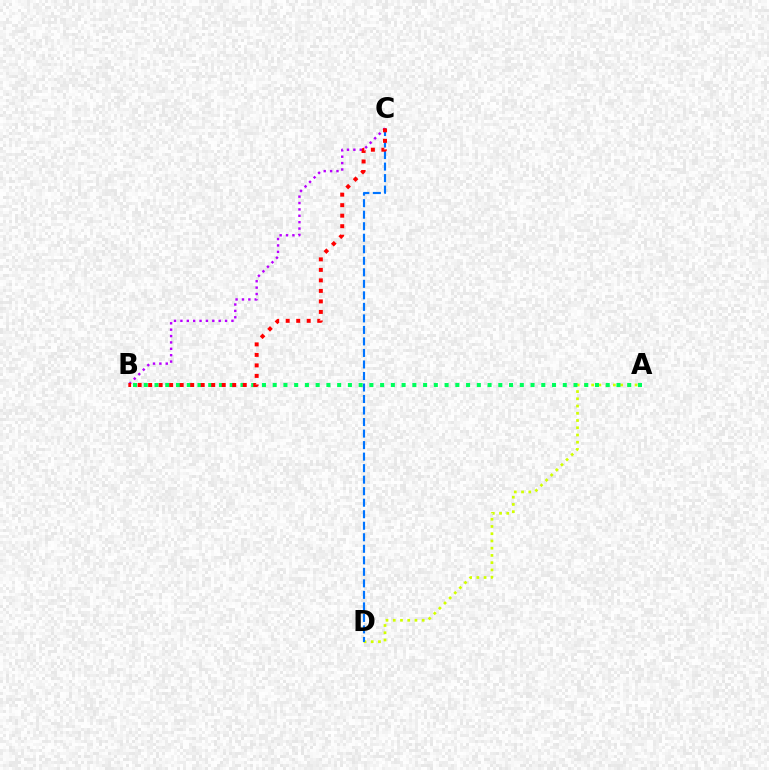{('A', 'D'): [{'color': '#d1ff00', 'line_style': 'dotted', 'thickness': 1.97}], ('C', 'D'): [{'color': '#0074ff', 'line_style': 'dashed', 'thickness': 1.56}], ('A', 'B'): [{'color': '#00ff5c', 'line_style': 'dotted', 'thickness': 2.92}], ('B', 'C'): [{'color': '#b900ff', 'line_style': 'dotted', 'thickness': 1.73}, {'color': '#ff0000', 'line_style': 'dotted', 'thickness': 2.86}]}